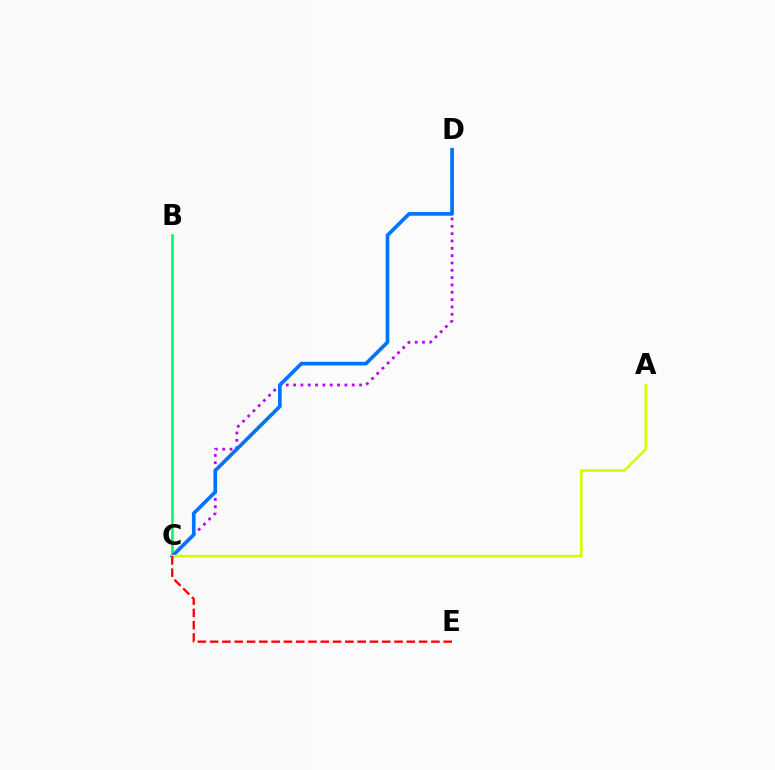{('C', 'D'): [{'color': '#b900ff', 'line_style': 'dotted', 'thickness': 1.99}, {'color': '#0074ff', 'line_style': 'solid', 'thickness': 2.64}], ('B', 'C'): [{'color': '#00ff5c', 'line_style': 'solid', 'thickness': 1.88}], ('A', 'C'): [{'color': '#d1ff00', 'line_style': 'solid', 'thickness': 1.92}], ('C', 'E'): [{'color': '#ff0000', 'line_style': 'dashed', 'thickness': 1.67}]}